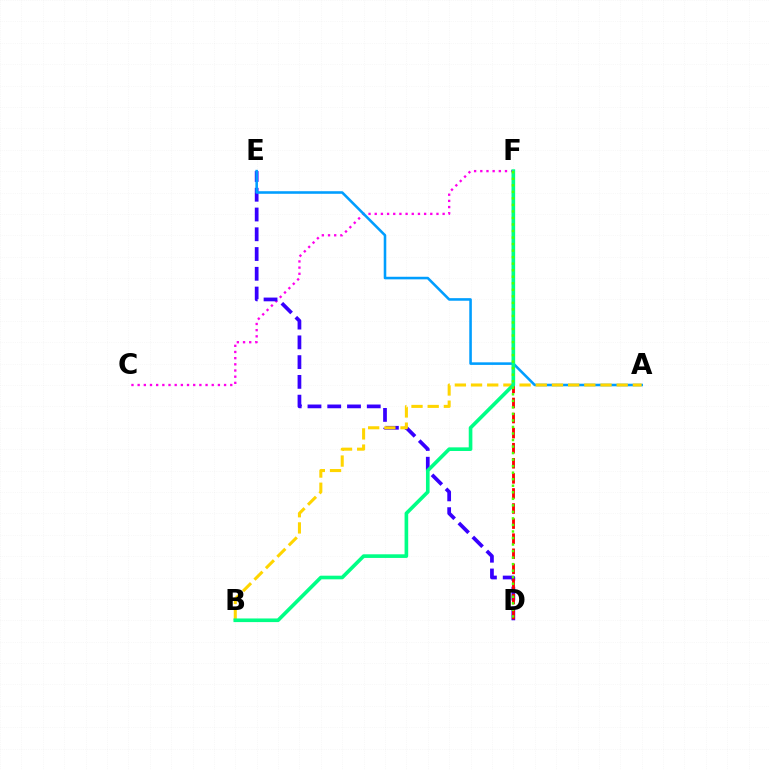{('C', 'F'): [{'color': '#ff00ed', 'line_style': 'dotted', 'thickness': 1.68}], ('D', 'E'): [{'color': '#3700ff', 'line_style': 'dashed', 'thickness': 2.68}], ('A', 'E'): [{'color': '#009eff', 'line_style': 'solid', 'thickness': 1.85}], ('A', 'B'): [{'color': '#ffd500', 'line_style': 'dashed', 'thickness': 2.2}], ('D', 'F'): [{'color': '#ff0000', 'line_style': 'dashed', 'thickness': 2.05}, {'color': '#4fff00', 'line_style': 'dotted', 'thickness': 1.77}], ('B', 'F'): [{'color': '#00ff86', 'line_style': 'solid', 'thickness': 2.62}]}